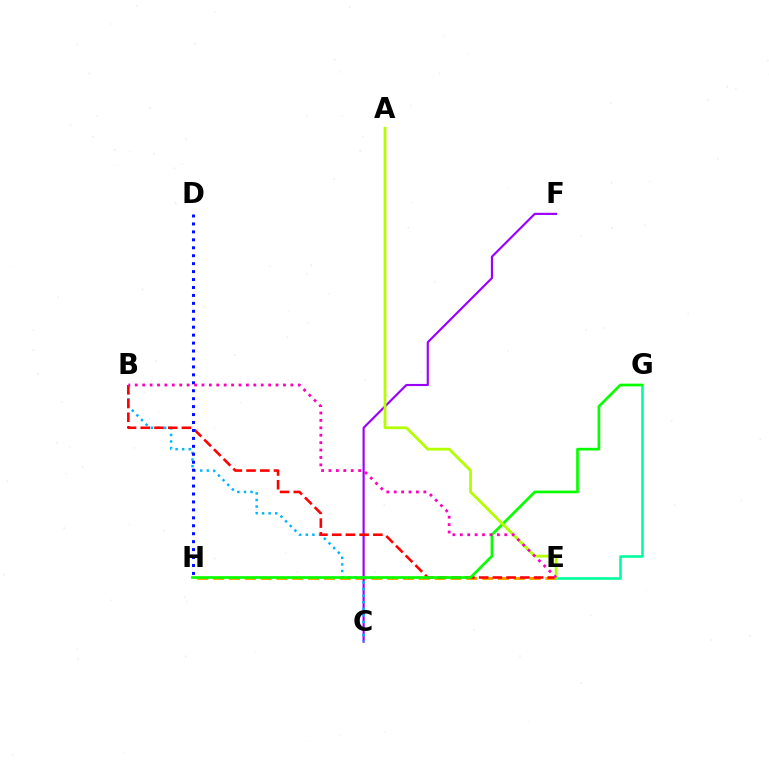{('E', 'H'): [{'color': '#ffa500', 'line_style': 'dashed', 'thickness': 2.15}], ('C', 'F'): [{'color': '#9b00ff', 'line_style': 'solid', 'thickness': 1.55}], ('E', 'G'): [{'color': '#00ff9d', 'line_style': 'solid', 'thickness': 1.88}], ('B', 'C'): [{'color': '#00b5ff', 'line_style': 'dotted', 'thickness': 1.79}], ('B', 'E'): [{'color': '#ff0000', 'line_style': 'dashed', 'thickness': 1.86}, {'color': '#ff00bd', 'line_style': 'dotted', 'thickness': 2.01}], ('D', 'H'): [{'color': '#0010ff', 'line_style': 'dotted', 'thickness': 2.16}], ('G', 'H'): [{'color': '#08ff00', 'line_style': 'solid', 'thickness': 1.94}], ('A', 'E'): [{'color': '#b3ff00', 'line_style': 'solid', 'thickness': 2.01}]}